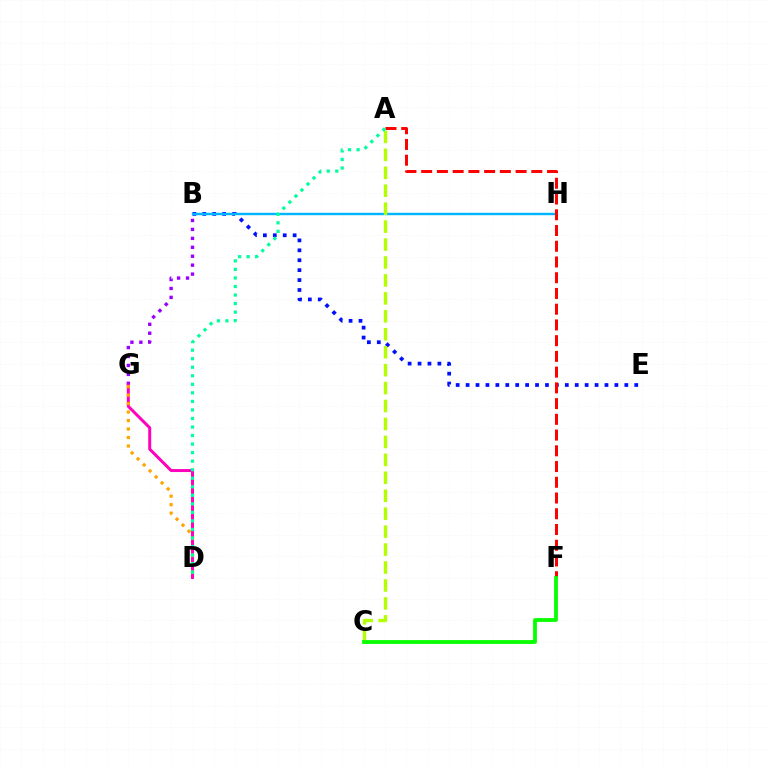{('B', 'G'): [{'color': '#9b00ff', 'line_style': 'dotted', 'thickness': 2.43}], ('B', 'E'): [{'color': '#0010ff', 'line_style': 'dotted', 'thickness': 2.7}], ('B', 'H'): [{'color': '#00b5ff', 'line_style': 'solid', 'thickness': 1.73}], ('A', 'F'): [{'color': '#ff0000', 'line_style': 'dashed', 'thickness': 2.14}], ('D', 'G'): [{'color': '#ff00bd', 'line_style': 'solid', 'thickness': 2.14}, {'color': '#ffa500', 'line_style': 'dotted', 'thickness': 2.31}], ('A', 'C'): [{'color': '#b3ff00', 'line_style': 'dashed', 'thickness': 2.44}], ('C', 'F'): [{'color': '#08ff00', 'line_style': 'solid', 'thickness': 2.74}], ('A', 'D'): [{'color': '#00ff9d', 'line_style': 'dotted', 'thickness': 2.32}]}